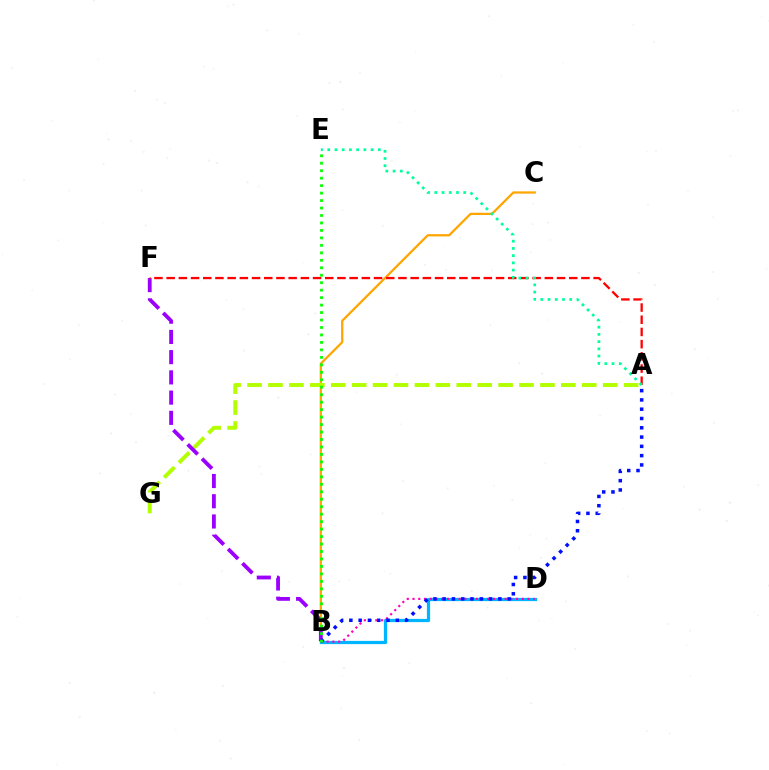{('B', 'C'): [{'color': '#ffa500', 'line_style': 'solid', 'thickness': 1.63}], ('B', 'D'): [{'color': '#00b5ff', 'line_style': 'solid', 'thickness': 2.33}, {'color': '#ff00bd', 'line_style': 'dotted', 'thickness': 1.56}], ('A', 'G'): [{'color': '#b3ff00', 'line_style': 'dashed', 'thickness': 2.84}], ('B', 'F'): [{'color': '#9b00ff', 'line_style': 'dashed', 'thickness': 2.75}], ('A', 'F'): [{'color': '#ff0000', 'line_style': 'dashed', 'thickness': 1.66}], ('A', 'E'): [{'color': '#00ff9d', 'line_style': 'dotted', 'thickness': 1.96}], ('A', 'B'): [{'color': '#0010ff', 'line_style': 'dotted', 'thickness': 2.52}], ('B', 'E'): [{'color': '#08ff00', 'line_style': 'dotted', 'thickness': 2.03}]}